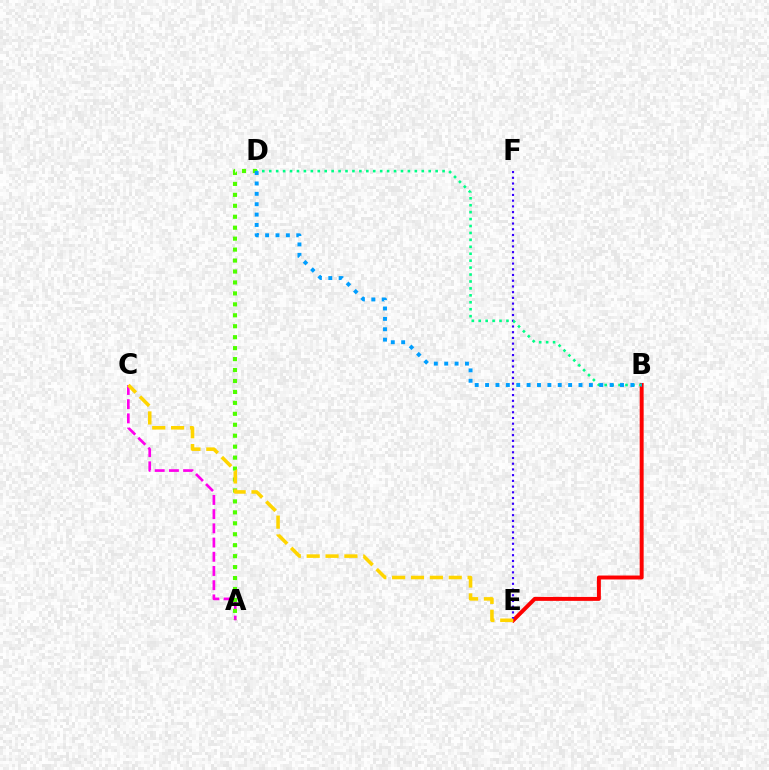{('A', 'C'): [{'color': '#ff00ed', 'line_style': 'dashed', 'thickness': 1.93}], ('B', 'E'): [{'color': '#ff0000', 'line_style': 'solid', 'thickness': 2.84}], ('E', 'F'): [{'color': '#3700ff', 'line_style': 'dotted', 'thickness': 1.55}], ('A', 'D'): [{'color': '#4fff00', 'line_style': 'dotted', 'thickness': 2.97}], ('B', 'D'): [{'color': '#00ff86', 'line_style': 'dotted', 'thickness': 1.88}, {'color': '#009eff', 'line_style': 'dotted', 'thickness': 2.82}], ('C', 'E'): [{'color': '#ffd500', 'line_style': 'dashed', 'thickness': 2.56}]}